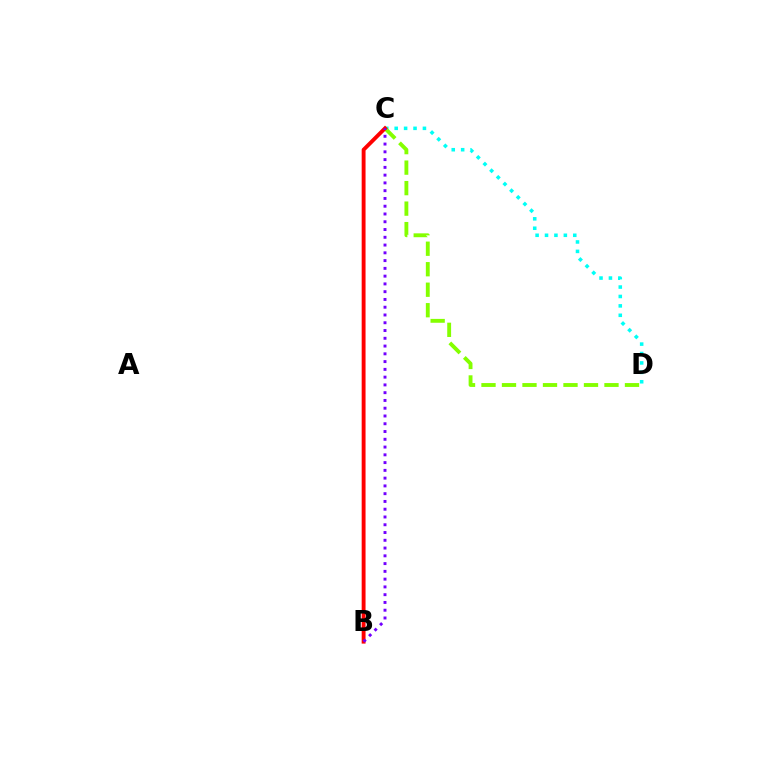{('C', 'D'): [{'color': '#00fff6', 'line_style': 'dotted', 'thickness': 2.56}, {'color': '#84ff00', 'line_style': 'dashed', 'thickness': 2.78}], ('B', 'C'): [{'color': '#ff0000', 'line_style': 'solid', 'thickness': 2.79}, {'color': '#7200ff', 'line_style': 'dotted', 'thickness': 2.11}]}